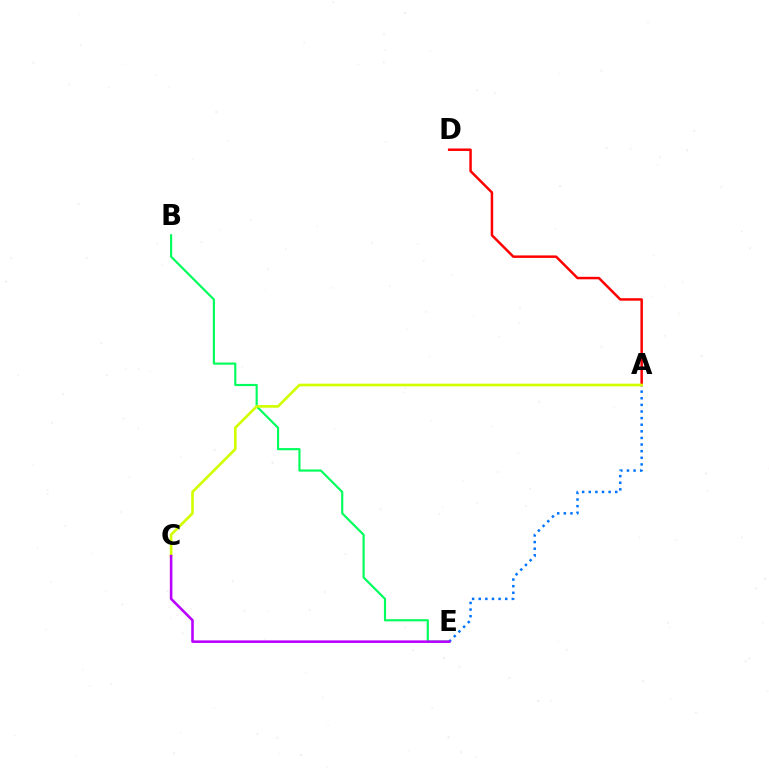{('B', 'E'): [{'color': '#00ff5c', 'line_style': 'solid', 'thickness': 1.56}], ('A', 'E'): [{'color': '#0074ff', 'line_style': 'dotted', 'thickness': 1.8}], ('A', 'D'): [{'color': '#ff0000', 'line_style': 'solid', 'thickness': 1.79}], ('A', 'C'): [{'color': '#d1ff00', 'line_style': 'solid', 'thickness': 1.91}], ('C', 'E'): [{'color': '#b900ff', 'line_style': 'solid', 'thickness': 1.85}]}